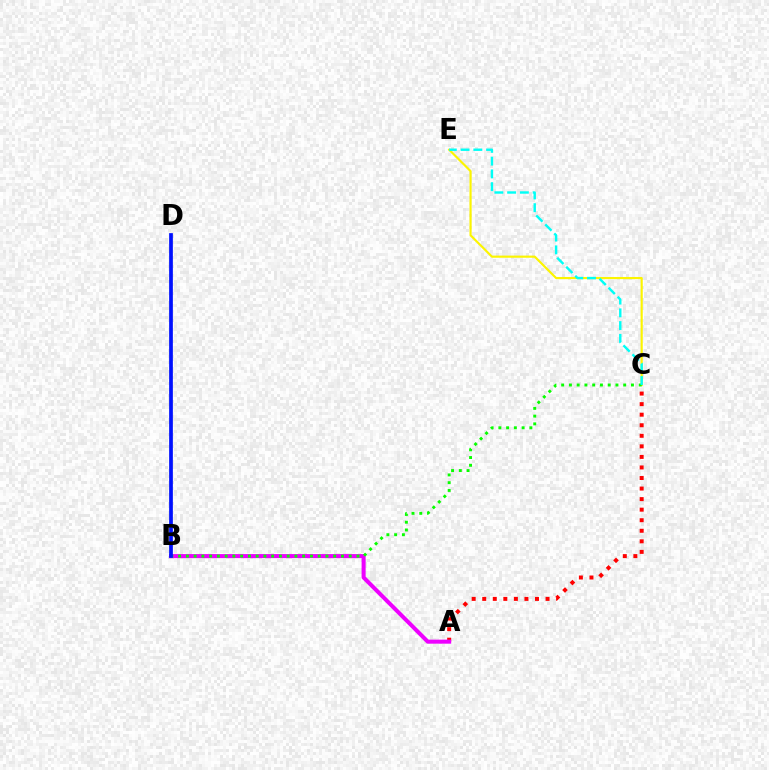{('A', 'C'): [{'color': '#ff0000', 'line_style': 'dotted', 'thickness': 2.87}], ('C', 'E'): [{'color': '#fcf500', 'line_style': 'solid', 'thickness': 1.56}, {'color': '#00fff6', 'line_style': 'dashed', 'thickness': 1.73}], ('A', 'B'): [{'color': '#ee00ff', 'line_style': 'solid', 'thickness': 2.91}], ('B', 'C'): [{'color': '#08ff00', 'line_style': 'dotted', 'thickness': 2.11}], ('B', 'D'): [{'color': '#0010ff', 'line_style': 'solid', 'thickness': 2.68}]}